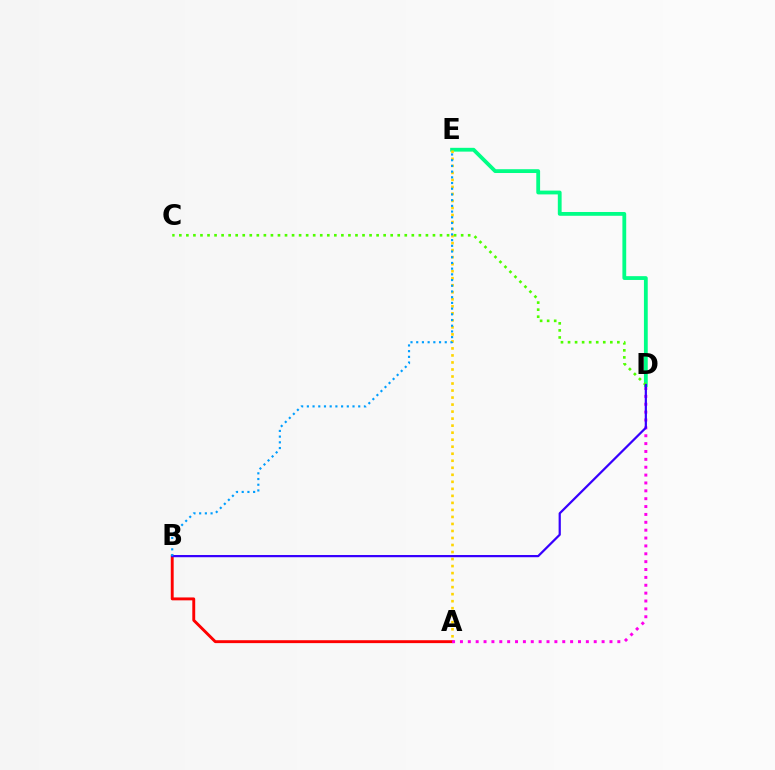{('D', 'E'): [{'color': '#00ff86', 'line_style': 'solid', 'thickness': 2.74}], ('C', 'D'): [{'color': '#4fff00', 'line_style': 'dotted', 'thickness': 1.91}], ('A', 'E'): [{'color': '#ffd500', 'line_style': 'dotted', 'thickness': 1.91}], ('A', 'B'): [{'color': '#ff0000', 'line_style': 'solid', 'thickness': 2.09}], ('A', 'D'): [{'color': '#ff00ed', 'line_style': 'dotted', 'thickness': 2.14}], ('B', 'D'): [{'color': '#3700ff', 'line_style': 'solid', 'thickness': 1.6}], ('B', 'E'): [{'color': '#009eff', 'line_style': 'dotted', 'thickness': 1.55}]}